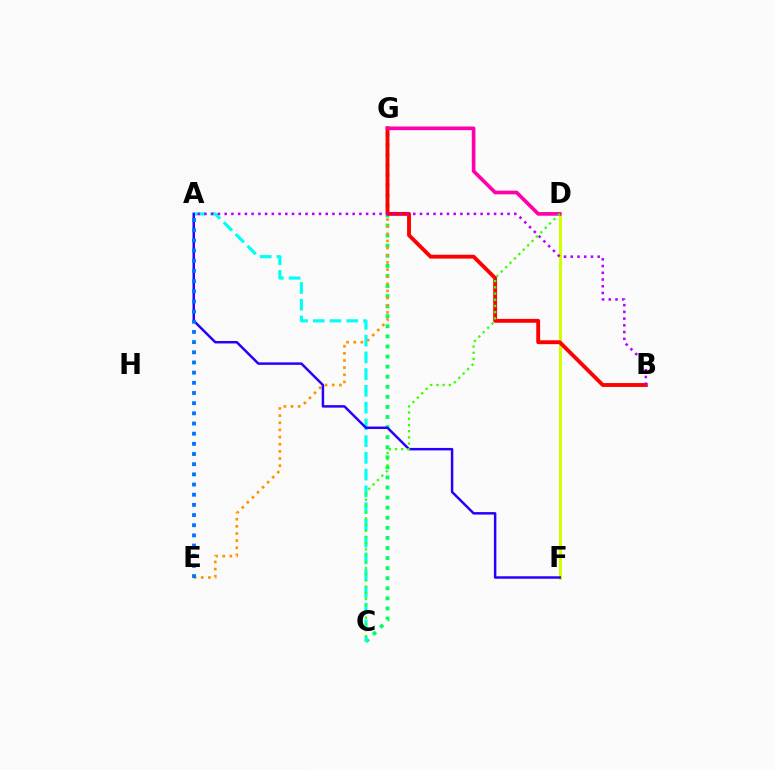{('C', 'G'): [{'color': '#00ff5c', 'line_style': 'dotted', 'thickness': 2.74}], ('A', 'C'): [{'color': '#00fff6', 'line_style': 'dashed', 'thickness': 2.28}], ('D', 'F'): [{'color': '#d1ff00', 'line_style': 'solid', 'thickness': 2.18}], ('E', 'G'): [{'color': '#ff9400', 'line_style': 'dotted', 'thickness': 1.94}], ('A', 'F'): [{'color': '#2500ff', 'line_style': 'solid', 'thickness': 1.78}], ('B', 'G'): [{'color': '#ff0000', 'line_style': 'solid', 'thickness': 2.79}], ('A', 'B'): [{'color': '#b900ff', 'line_style': 'dotted', 'thickness': 1.83}], ('D', 'G'): [{'color': '#ff00ac', 'line_style': 'solid', 'thickness': 2.65}], ('C', 'D'): [{'color': '#3dff00', 'line_style': 'dotted', 'thickness': 1.68}], ('A', 'E'): [{'color': '#0074ff', 'line_style': 'dotted', 'thickness': 2.76}]}